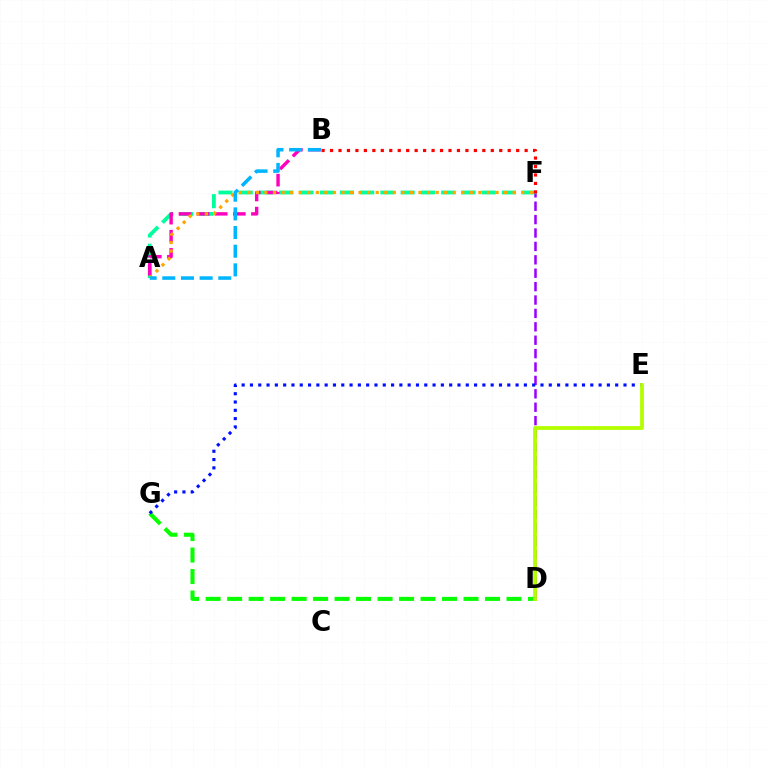{('D', 'F'): [{'color': '#9b00ff', 'line_style': 'dashed', 'thickness': 1.82}], ('A', 'F'): [{'color': '#00ff9d', 'line_style': 'dashed', 'thickness': 2.75}, {'color': '#ffa500', 'line_style': 'dotted', 'thickness': 2.32}], ('A', 'B'): [{'color': '#ff00bd', 'line_style': 'dashed', 'thickness': 2.46}, {'color': '#00b5ff', 'line_style': 'dashed', 'thickness': 2.54}], ('D', 'G'): [{'color': '#08ff00', 'line_style': 'dashed', 'thickness': 2.92}], ('E', 'G'): [{'color': '#0010ff', 'line_style': 'dotted', 'thickness': 2.26}], ('B', 'F'): [{'color': '#ff0000', 'line_style': 'dotted', 'thickness': 2.3}], ('D', 'E'): [{'color': '#b3ff00', 'line_style': 'solid', 'thickness': 2.74}]}